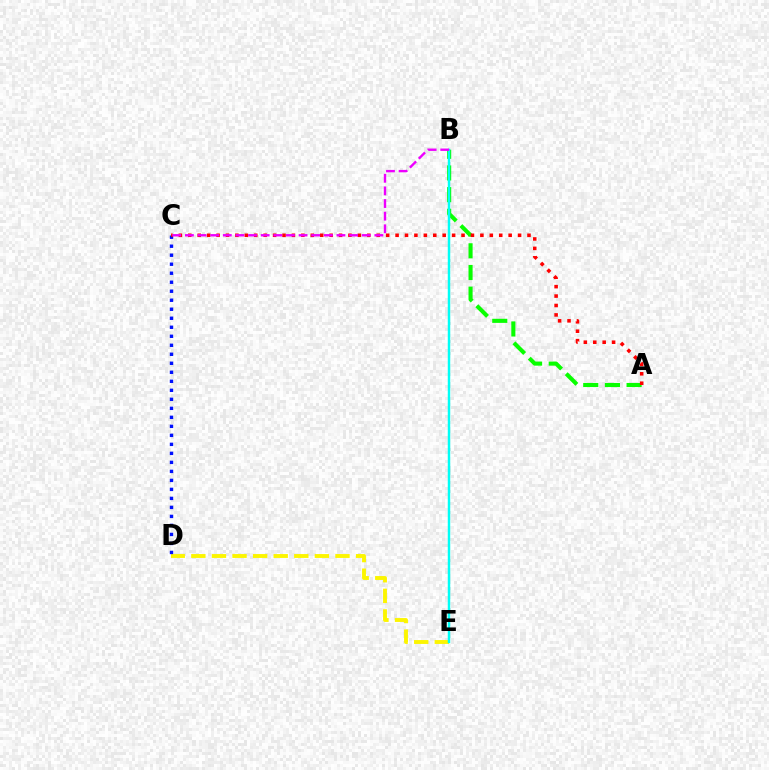{('A', 'B'): [{'color': '#08ff00', 'line_style': 'dashed', 'thickness': 2.94}], ('D', 'E'): [{'color': '#fcf500', 'line_style': 'dashed', 'thickness': 2.8}], ('B', 'E'): [{'color': '#00fff6', 'line_style': 'solid', 'thickness': 1.77}], ('C', 'D'): [{'color': '#0010ff', 'line_style': 'dotted', 'thickness': 2.45}], ('A', 'C'): [{'color': '#ff0000', 'line_style': 'dotted', 'thickness': 2.56}], ('B', 'C'): [{'color': '#ee00ff', 'line_style': 'dashed', 'thickness': 1.72}]}